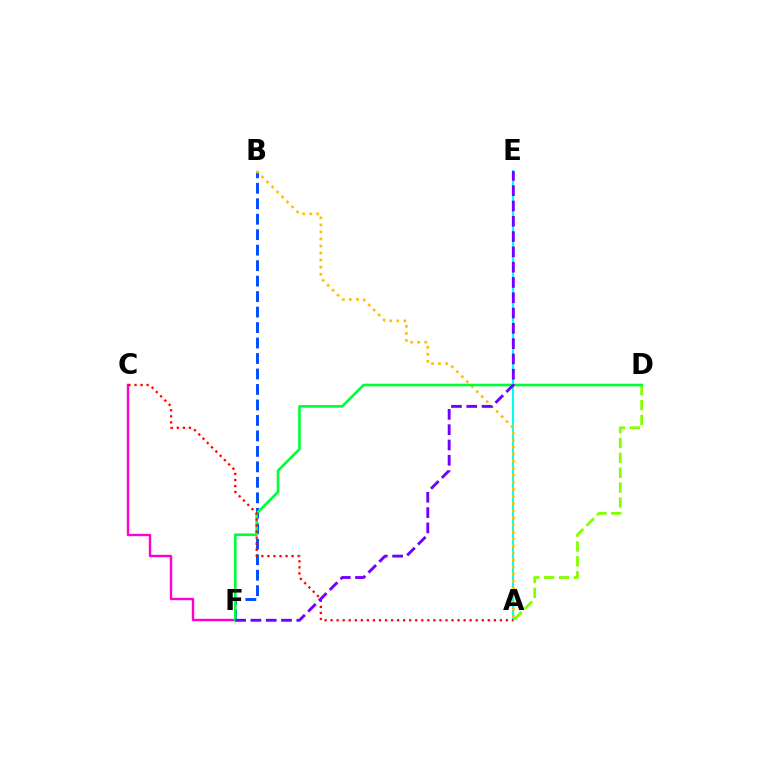{('A', 'E'): [{'color': '#00fff6', 'line_style': 'solid', 'thickness': 1.5}], ('A', 'D'): [{'color': '#84ff00', 'line_style': 'dashed', 'thickness': 2.02}], ('B', 'F'): [{'color': '#004bff', 'line_style': 'dashed', 'thickness': 2.1}], ('A', 'B'): [{'color': '#ffbd00', 'line_style': 'dotted', 'thickness': 1.91}], ('C', 'F'): [{'color': '#ff00cf', 'line_style': 'solid', 'thickness': 1.73}], ('D', 'F'): [{'color': '#00ff39', 'line_style': 'solid', 'thickness': 1.91}], ('A', 'C'): [{'color': '#ff0000', 'line_style': 'dotted', 'thickness': 1.64}], ('E', 'F'): [{'color': '#7200ff', 'line_style': 'dashed', 'thickness': 2.08}]}